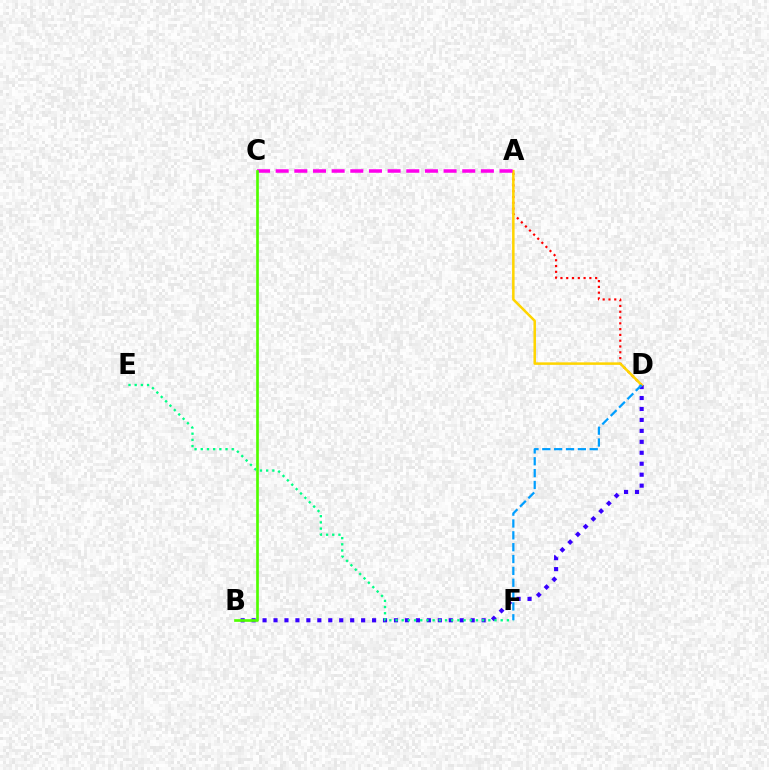{('B', 'D'): [{'color': '#3700ff', 'line_style': 'dotted', 'thickness': 2.98}], ('A', 'D'): [{'color': '#ff0000', 'line_style': 'dotted', 'thickness': 1.57}, {'color': '#ffd500', 'line_style': 'solid', 'thickness': 1.81}], ('A', 'C'): [{'color': '#ff00ed', 'line_style': 'dashed', 'thickness': 2.53}], ('E', 'F'): [{'color': '#00ff86', 'line_style': 'dotted', 'thickness': 1.68}], ('D', 'F'): [{'color': '#009eff', 'line_style': 'dashed', 'thickness': 1.61}], ('B', 'C'): [{'color': '#4fff00', 'line_style': 'solid', 'thickness': 1.93}]}